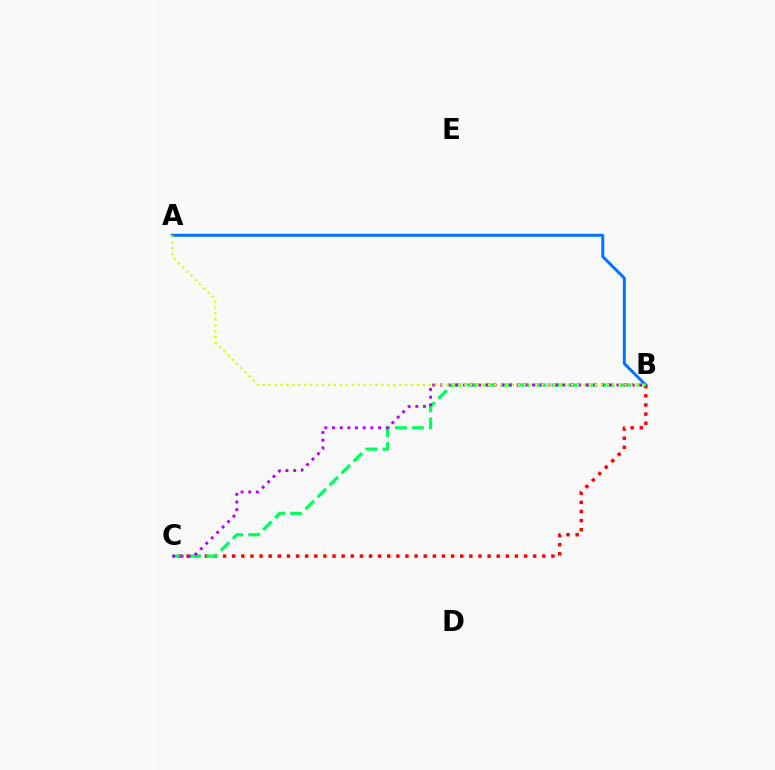{('A', 'B'): [{'color': '#0074ff', 'line_style': 'solid', 'thickness': 2.13}, {'color': '#d1ff00', 'line_style': 'dotted', 'thickness': 1.61}], ('B', 'C'): [{'color': '#ff0000', 'line_style': 'dotted', 'thickness': 2.48}, {'color': '#00ff5c', 'line_style': 'dashed', 'thickness': 2.3}, {'color': '#b900ff', 'line_style': 'dotted', 'thickness': 2.08}]}